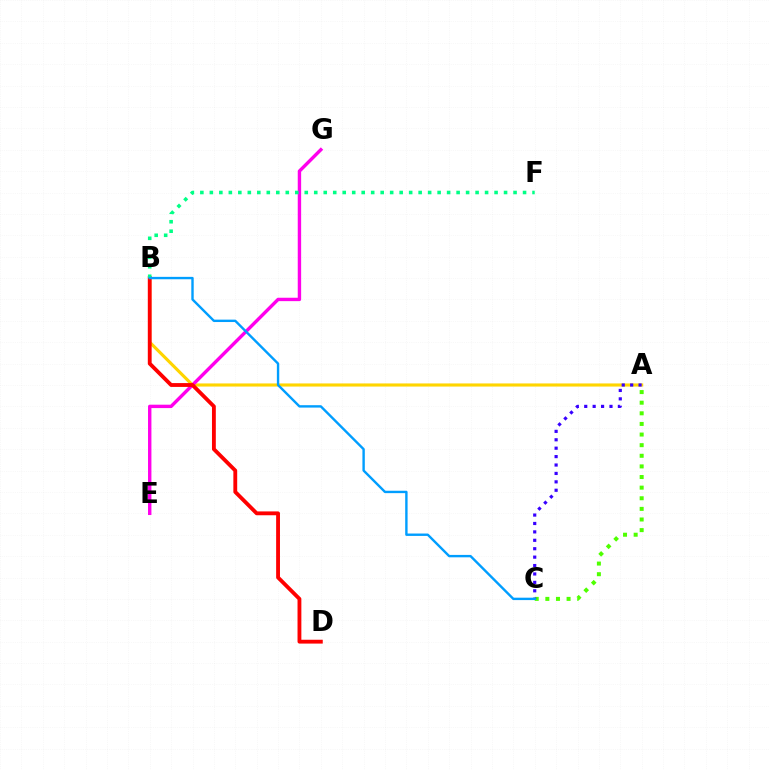{('A', 'B'): [{'color': '#ffd500', 'line_style': 'solid', 'thickness': 2.25}], ('A', 'C'): [{'color': '#4fff00', 'line_style': 'dotted', 'thickness': 2.88}, {'color': '#3700ff', 'line_style': 'dotted', 'thickness': 2.29}], ('E', 'G'): [{'color': '#ff00ed', 'line_style': 'solid', 'thickness': 2.44}], ('B', 'D'): [{'color': '#ff0000', 'line_style': 'solid', 'thickness': 2.76}], ('B', 'F'): [{'color': '#00ff86', 'line_style': 'dotted', 'thickness': 2.58}], ('B', 'C'): [{'color': '#009eff', 'line_style': 'solid', 'thickness': 1.72}]}